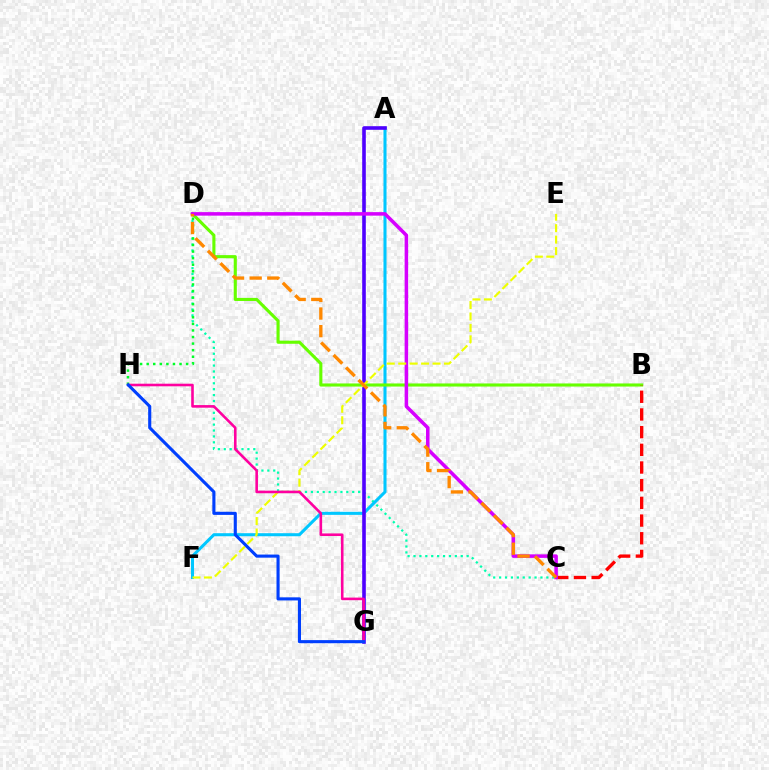{('C', 'D'): [{'color': '#00ffaf', 'line_style': 'dotted', 'thickness': 1.6}, {'color': '#d600ff', 'line_style': 'solid', 'thickness': 2.54}, {'color': '#ff8800', 'line_style': 'dashed', 'thickness': 2.39}], ('A', 'F'): [{'color': '#00c7ff', 'line_style': 'solid', 'thickness': 2.2}], ('D', 'H'): [{'color': '#00ff27', 'line_style': 'dotted', 'thickness': 1.79}], ('A', 'G'): [{'color': '#4f00ff', 'line_style': 'solid', 'thickness': 2.6}], ('B', 'D'): [{'color': '#66ff00', 'line_style': 'solid', 'thickness': 2.23}], ('B', 'C'): [{'color': '#ff0000', 'line_style': 'dashed', 'thickness': 2.4}], ('E', 'F'): [{'color': '#eeff00', 'line_style': 'dashed', 'thickness': 1.55}], ('G', 'H'): [{'color': '#ff00a0', 'line_style': 'solid', 'thickness': 1.87}, {'color': '#003fff', 'line_style': 'solid', 'thickness': 2.24}]}